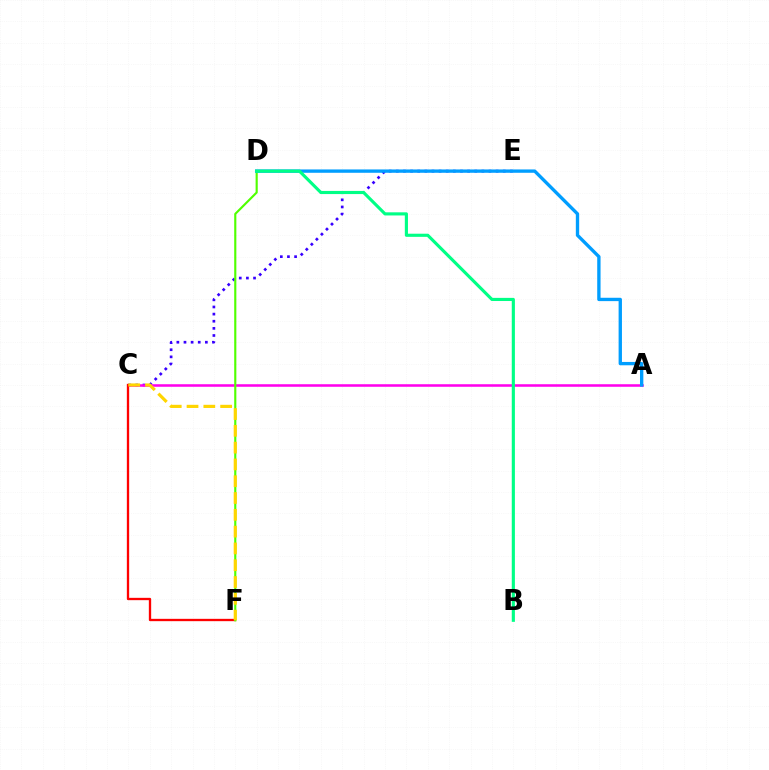{('C', 'E'): [{'color': '#3700ff', 'line_style': 'dotted', 'thickness': 1.94}], ('A', 'C'): [{'color': '#ff00ed', 'line_style': 'solid', 'thickness': 1.83}], ('C', 'F'): [{'color': '#ff0000', 'line_style': 'solid', 'thickness': 1.68}, {'color': '#ffd500', 'line_style': 'dashed', 'thickness': 2.28}], ('D', 'F'): [{'color': '#4fff00', 'line_style': 'solid', 'thickness': 1.54}], ('A', 'D'): [{'color': '#009eff', 'line_style': 'solid', 'thickness': 2.41}], ('B', 'D'): [{'color': '#00ff86', 'line_style': 'solid', 'thickness': 2.26}]}